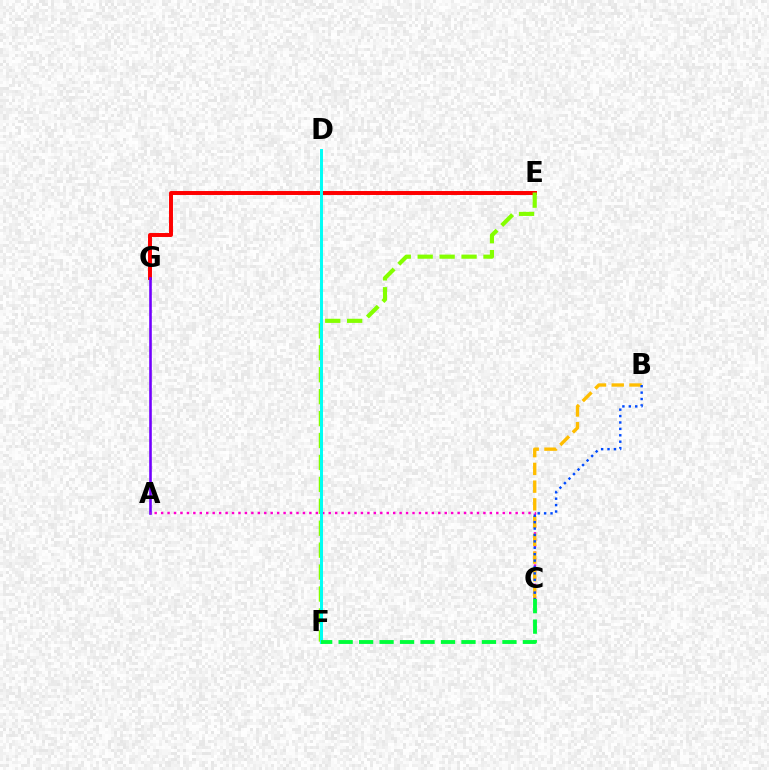{('E', 'G'): [{'color': '#ff0000', 'line_style': 'solid', 'thickness': 2.85}], ('A', 'G'): [{'color': '#7200ff', 'line_style': 'solid', 'thickness': 1.88}], ('A', 'C'): [{'color': '#ff00cf', 'line_style': 'dotted', 'thickness': 1.75}], ('B', 'C'): [{'color': '#ffbd00', 'line_style': 'dashed', 'thickness': 2.41}, {'color': '#004bff', 'line_style': 'dotted', 'thickness': 1.74}], ('E', 'F'): [{'color': '#84ff00', 'line_style': 'dashed', 'thickness': 2.98}], ('D', 'F'): [{'color': '#00fff6', 'line_style': 'solid', 'thickness': 2.13}], ('C', 'F'): [{'color': '#00ff39', 'line_style': 'dashed', 'thickness': 2.78}]}